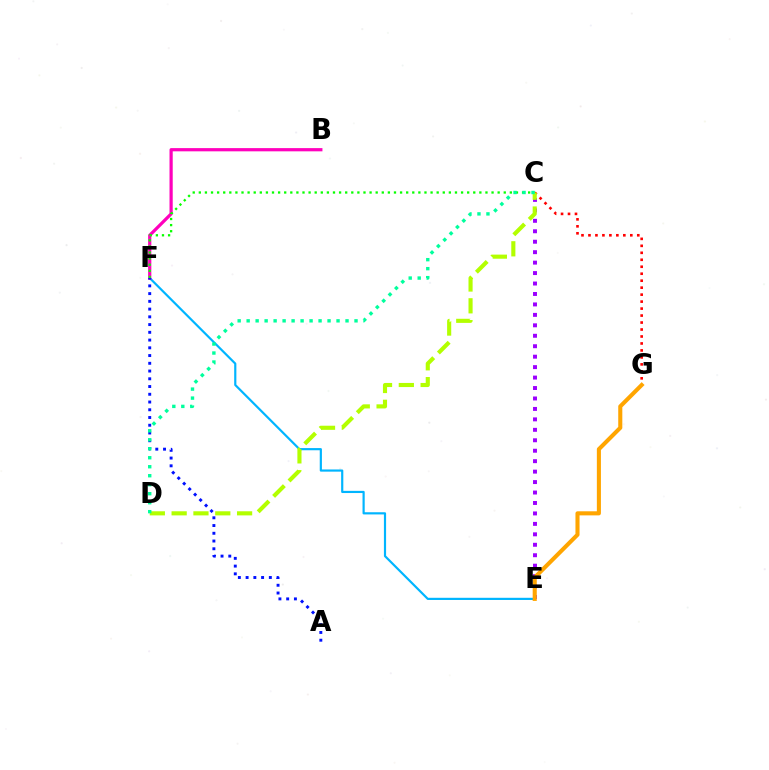{('E', 'F'): [{'color': '#00b5ff', 'line_style': 'solid', 'thickness': 1.57}], ('B', 'F'): [{'color': '#ff00bd', 'line_style': 'solid', 'thickness': 2.32}], ('C', 'F'): [{'color': '#08ff00', 'line_style': 'dotted', 'thickness': 1.66}], ('C', 'E'): [{'color': '#9b00ff', 'line_style': 'dotted', 'thickness': 2.84}], ('C', 'G'): [{'color': '#ff0000', 'line_style': 'dotted', 'thickness': 1.89}], ('C', 'D'): [{'color': '#b3ff00', 'line_style': 'dashed', 'thickness': 2.96}, {'color': '#00ff9d', 'line_style': 'dotted', 'thickness': 2.44}], ('A', 'F'): [{'color': '#0010ff', 'line_style': 'dotted', 'thickness': 2.1}], ('E', 'G'): [{'color': '#ffa500', 'line_style': 'solid', 'thickness': 2.94}]}